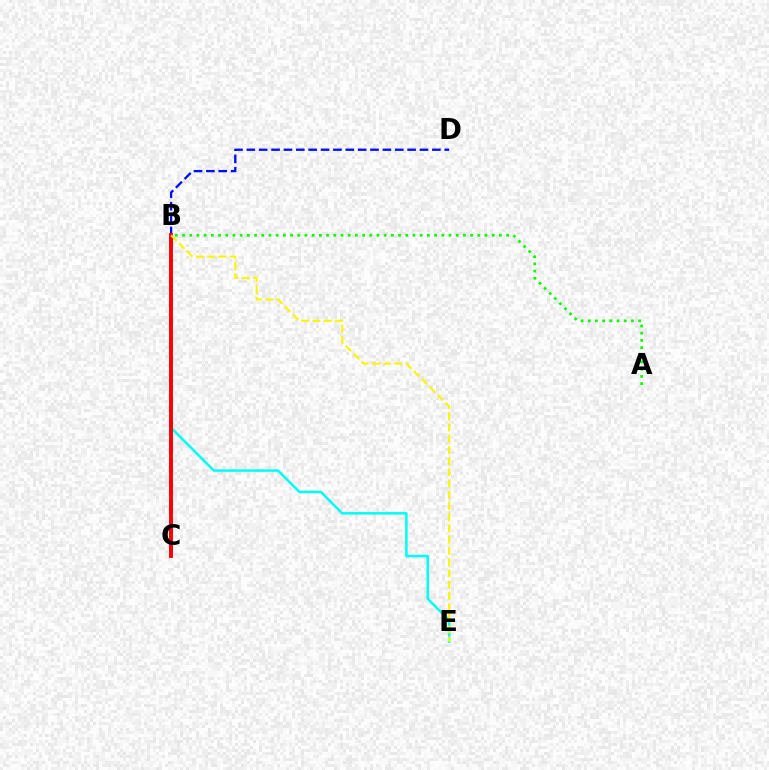{('A', 'B'): [{'color': '#08ff00', 'line_style': 'dotted', 'thickness': 1.96}], ('B', 'C'): [{'color': '#ee00ff', 'line_style': 'dashed', 'thickness': 2.76}, {'color': '#ff0000', 'line_style': 'solid', 'thickness': 2.78}], ('B', 'D'): [{'color': '#0010ff', 'line_style': 'dashed', 'thickness': 1.68}], ('B', 'E'): [{'color': '#00fff6', 'line_style': 'solid', 'thickness': 1.82}, {'color': '#fcf500', 'line_style': 'dashed', 'thickness': 1.52}]}